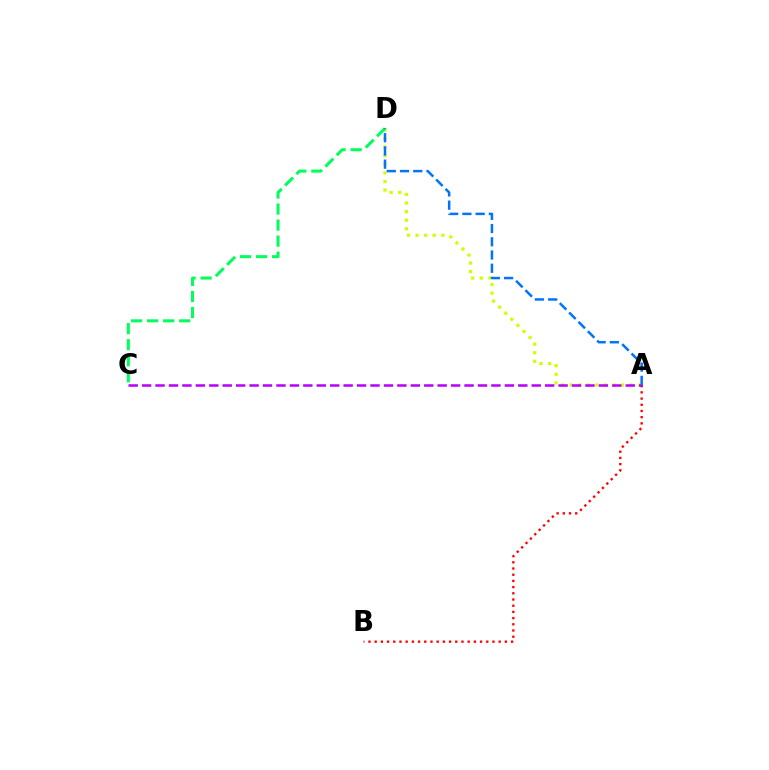{('A', 'D'): [{'color': '#d1ff00', 'line_style': 'dotted', 'thickness': 2.33}, {'color': '#0074ff', 'line_style': 'dashed', 'thickness': 1.8}], ('C', 'D'): [{'color': '#00ff5c', 'line_style': 'dashed', 'thickness': 2.18}], ('A', 'B'): [{'color': '#ff0000', 'line_style': 'dotted', 'thickness': 1.68}], ('A', 'C'): [{'color': '#b900ff', 'line_style': 'dashed', 'thickness': 1.83}]}